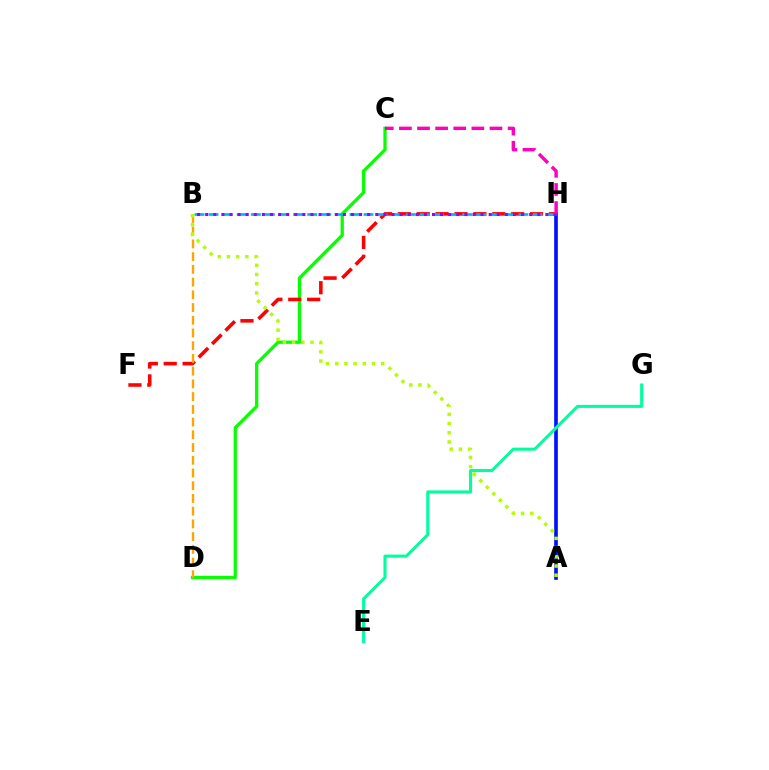{('C', 'D'): [{'color': '#08ff00', 'line_style': 'solid', 'thickness': 2.36}], ('A', 'H'): [{'color': '#0010ff', 'line_style': 'solid', 'thickness': 2.63}], ('F', 'H'): [{'color': '#ff0000', 'line_style': 'dashed', 'thickness': 2.57}], ('B', 'D'): [{'color': '#ffa500', 'line_style': 'dashed', 'thickness': 1.73}], ('B', 'H'): [{'color': '#00b5ff', 'line_style': 'dashed', 'thickness': 1.91}, {'color': '#9b00ff', 'line_style': 'dotted', 'thickness': 2.2}], ('E', 'G'): [{'color': '#00ff9d', 'line_style': 'solid', 'thickness': 2.21}], ('C', 'H'): [{'color': '#ff00bd', 'line_style': 'dashed', 'thickness': 2.46}], ('A', 'B'): [{'color': '#b3ff00', 'line_style': 'dotted', 'thickness': 2.5}]}